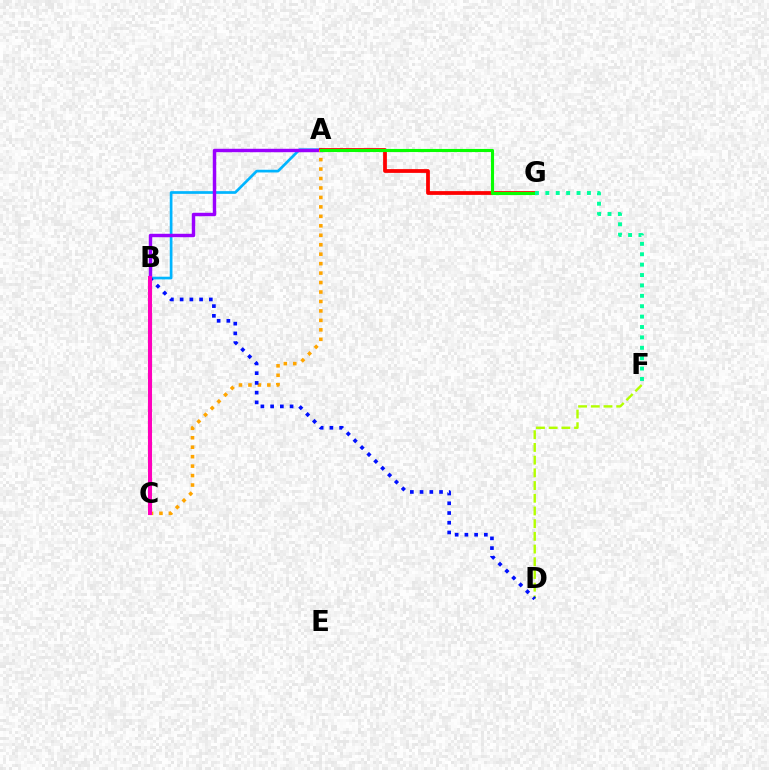{('A', 'B'): [{'color': '#00b5ff', 'line_style': 'solid', 'thickness': 1.94}, {'color': '#9b00ff', 'line_style': 'solid', 'thickness': 2.48}], ('D', 'F'): [{'color': '#b3ff00', 'line_style': 'dashed', 'thickness': 1.73}], ('A', 'G'): [{'color': '#ff0000', 'line_style': 'solid', 'thickness': 2.71}, {'color': '#08ff00', 'line_style': 'solid', 'thickness': 2.24}], ('A', 'C'): [{'color': '#ffa500', 'line_style': 'dotted', 'thickness': 2.57}], ('B', 'D'): [{'color': '#0010ff', 'line_style': 'dotted', 'thickness': 2.64}], ('F', 'G'): [{'color': '#00ff9d', 'line_style': 'dotted', 'thickness': 2.82}], ('B', 'C'): [{'color': '#ff00bd', 'line_style': 'solid', 'thickness': 2.93}]}